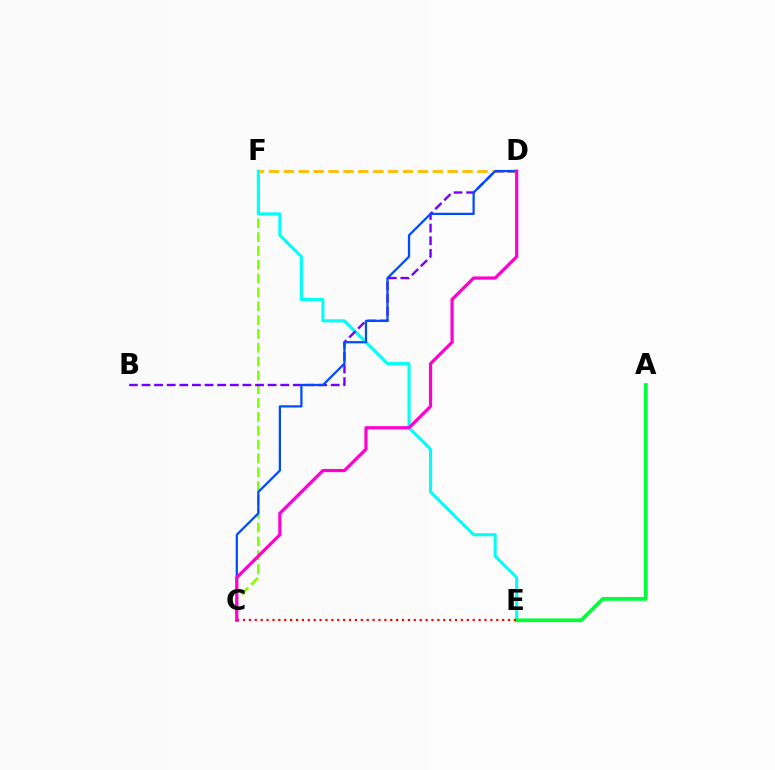{('D', 'F'): [{'color': '#ffbd00', 'line_style': 'dashed', 'thickness': 2.02}], ('C', 'F'): [{'color': '#84ff00', 'line_style': 'dashed', 'thickness': 1.88}], ('E', 'F'): [{'color': '#00fff6', 'line_style': 'solid', 'thickness': 2.23}], ('B', 'D'): [{'color': '#7200ff', 'line_style': 'dashed', 'thickness': 1.71}], ('C', 'D'): [{'color': '#004bff', 'line_style': 'solid', 'thickness': 1.62}, {'color': '#ff00cf', 'line_style': 'solid', 'thickness': 2.31}], ('A', 'E'): [{'color': '#00ff39', 'line_style': 'solid', 'thickness': 2.68}], ('C', 'E'): [{'color': '#ff0000', 'line_style': 'dotted', 'thickness': 1.6}]}